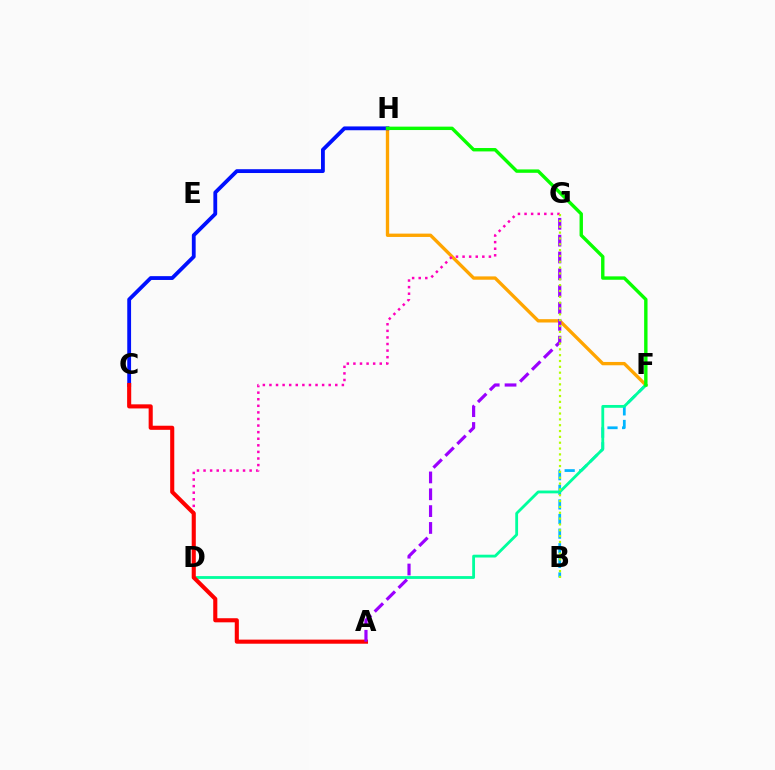{('F', 'H'): [{'color': '#ffa500', 'line_style': 'solid', 'thickness': 2.4}, {'color': '#08ff00', 'line_style': 'solid', 'thickness': 2.44}], ('C', 'H'): [{'color': '#0010ff', 'line_style': 'solid', 'thickness': 2.75}], ('B', 'F'): [{'color': '#00b5ff', 'line_style': 'dashed', 'thickness': 1.98}], ('D', 'F'): [{'color': '#00ff9d', 'line_style': 'solid', 'thickness': 2.03}], ('D', 'G'): [{'color': '#ff00bd', 'line_style': 'dotted', 'thickness': 1.79}], ('A', 'C'): [{'color': '#ff0000', 'line_style': 'solid', 'thickness': 2.95}], ('A', 'G'): [{'color': '#9b00ff', 'line_style': 'dashed', 'thickness': 2.29}], ('B', 'G'): [{'color': '#b3ff00', 'line_style': 'dotted', 'thickness': 1.59}]}